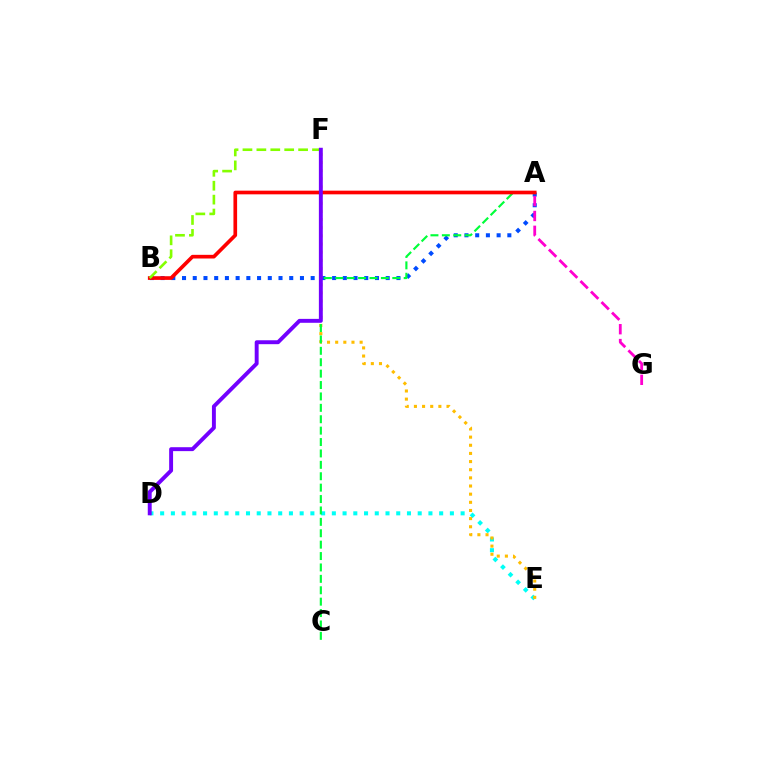{('D', 'E'): [{'color': '#00fff6', 'line_style': 'dotted', 'thickness': 2.92}], ('A', 'B'): [{'color': '#004bff', 'line_style': 'dotted', 'thickness': 2.91}, {'color': '#ff0000', 'line_style': 'solid', 'thickness': 2.64}], ('E', 'F'): [{'color': '#ffbd00', 'line_style': 'dotted', 'thickness': 2.21}], ('A', 'G'): [{'color': '#ff00cf', 'line_style': 'dashed', 'thickness': 2.02}], ('A', 'C'): [{'color': '#00ff39', 'line_style': 'dashed', 'thickness': 1.55}], ('B', 'F'): [{'color': '#84ff00', 'line_style': 'dashed', 'thickness': 1.89}], ('D', 'F'): [{'color': '#7200ff', 'line_style': 'solid', 'thickness': 2.82}]}